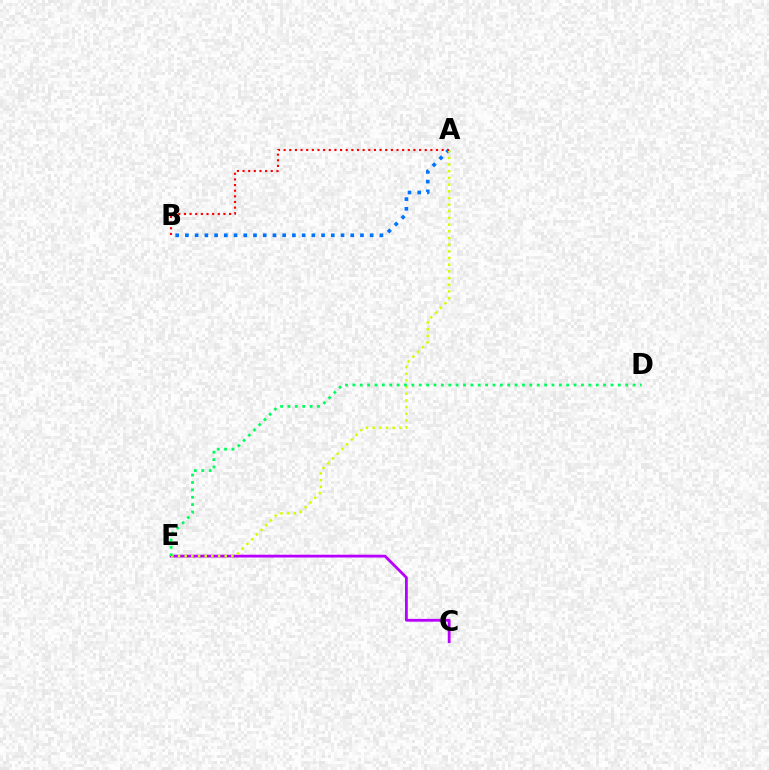{('A', 'B'): [{'color': '#0074ff', 'line_style': 'dotted', 'thickness': 2.64}, {'color': '#ff0000', 'line_style': 'dotted', 'thickness': 1.53}], ('C', 'E'): [{'color': '#b900ff', 'line_style': 'solid', 'thickness': 2.01}], ('A', 'E'): [{'color': '#d1ff00', 'line_style': 'dotted', 'thickness': 1.81}], ('D', 'E'): [{'color': '#00ff5c', 'line_style': 'dotted', 'thickness': 2.0}]}